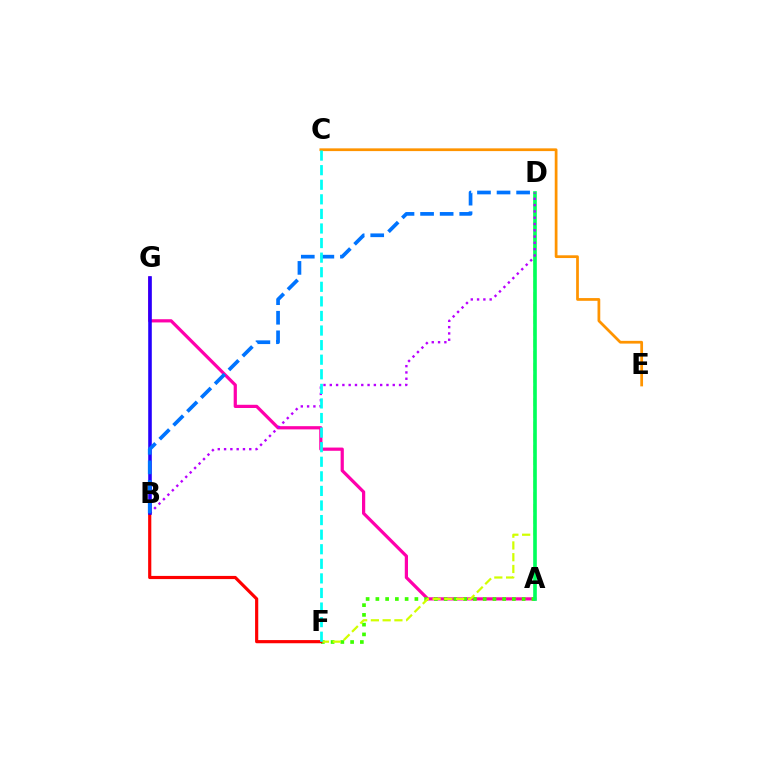{('A', 'G'): [{'color': '#ff00ac', 'line_style': 'solid', 'thickness': 2.32}], ('A', 'F'): [{'color': '#3dff00', 'line_style': 'dotted', 'thickness': 2.65}], ('D', 'F'): [{'color': '#d1ff00', 'line_style': 'dashed', 'thickness': 1.6}], ('A', 'D'): [{'color': '#00ff5c', 'line_style': 'solid', 'thickness': 2.61}], ('C', 'E'): [{'color': '#ff9400', 'line_style': 'solid', 'thickness': 1.98}], ('B', 'D'): [{'color': '#b900ff', 'line_style': 'dotted', 'thickness': 1.71}, {'color': '#0074ff', 'line_style': 'dashed', 'thickness': 2.66}], ('B', 'F'): [{'color': '#ff0000', 'line_style': 'solid', 'thickness': 2.28}], ('B', 'G'): [{'color': '#2500ff', 'line_style': 'solid', 'thickness': 2.58}], ('C', 'F'): [{'color': '#00fff6', 'line_style': 'dashed', 'thickness': 1.98}]}